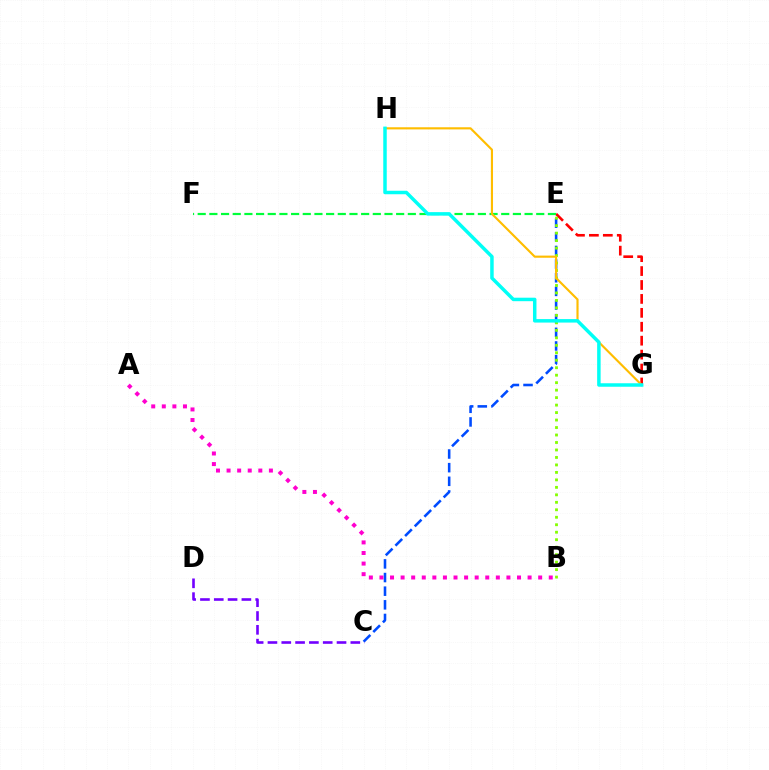{('C', 'E'): [{'color': '#004bff', 'line_style': 'dashed', 'thickness': 1.85}], ('A', 'B'): [{'color': '#ff00cf', 'line_style': 'dotted', 'thickness': 2.88}], ('C', 'D'): [{'color': '#7200ff', 'line_style': 'dashed', 'thickness': 1.88}], ('E', 'G'): [{'color': '#ff0000', 'line_style': 'dashed', 'thickness': 1.89}], ('B', 'E'): [{'color': '#84ff00', 'line_style': 'dotted', 'thickness': 2.03}], ('E', 'F'): [{'color': '#00ff39', 'line_style': 'dashed', 'thickness': 1.59}], ('G', 'H'): [{'color': '#ffbd00', 'line_style': 'solid', 'thickness': 1.54}, {'color': '#00fff6', 'line_style': 'solid', 'thickness': 2.51}]}